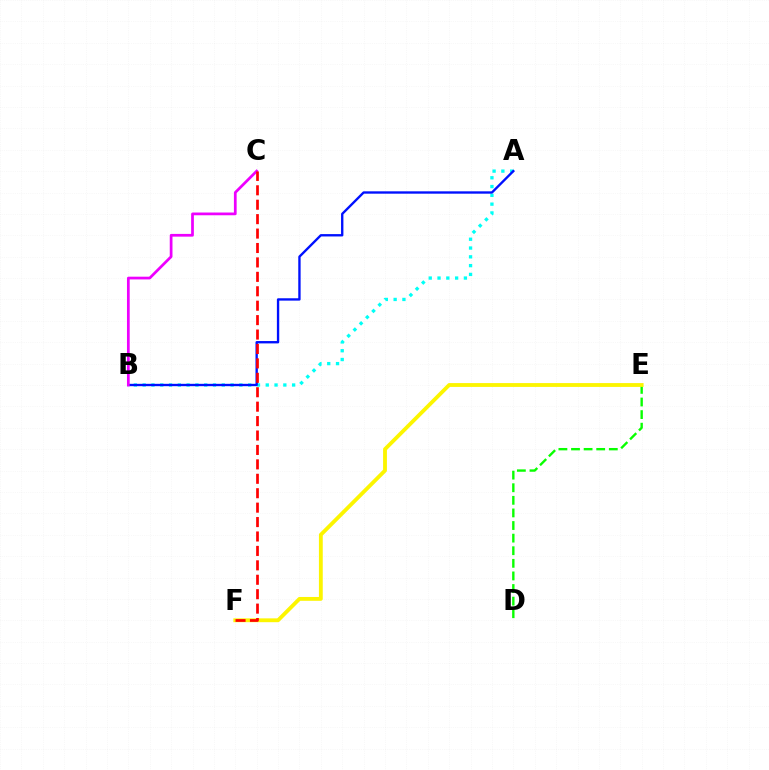{('D', 'E'): [{'color': '#08ff00', 'line_style': 'dashed', 'thickness': 1.71}], ('A', 'B'): [{'color': '#00fff6', 'line_style': 'dotted', 'thickness': 2.39}, {'color': '#0010ff', 'line_style': 'solid', 'thickness': 1.7}], ('E', 'F'): [{'color': '#fcf500', 'line_style': 'solid', 'thickness': 2.76}], ('B', 'C'): [{'color': '#ee00ff', 'line_style': 'solid', 'thickness': 1.97}], ('C', 'F'): [{'color': '#ff0000', 'line_style': 'dashed', 'thickness': 1.96}]}